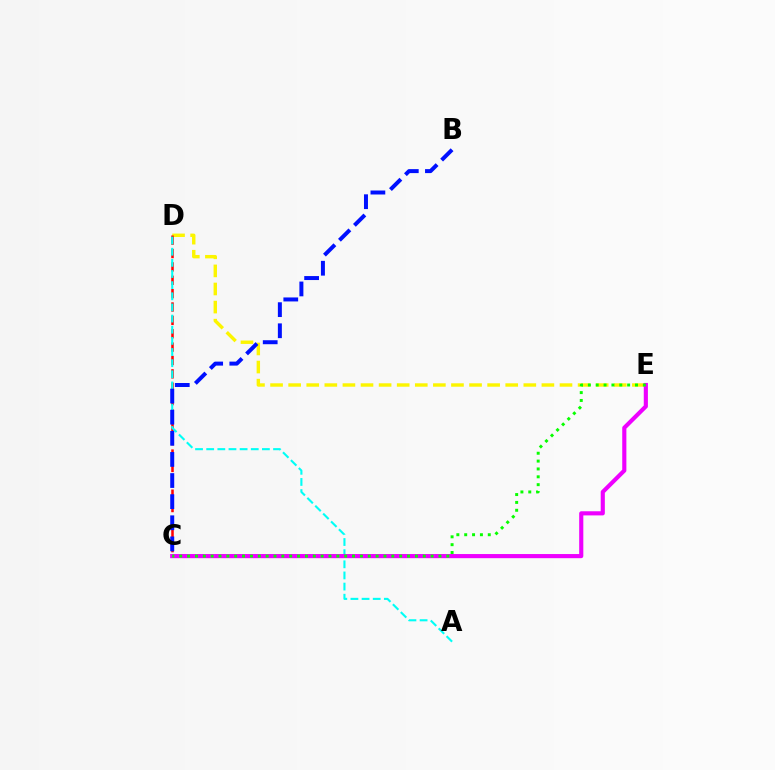{('D', 'E'): [{'color': '#fcf500', 'line_style': 'dashed', 'thickness': 2.46}], ('C', 'D'): [{'color': '#ff0000', 'line_style': 'dashed', 'thickness': 1.82}], ('A', 'D'): [{'color': '#00fff6', 'line_style': 'dashed', 'thickness': 1.51}], ('C', 'E'): [{'color': '#ee00ff', 'line_style': 'solid', 'thickness': 2.98}, {'color': '#08ff00', 'line_style': 'dotted', 'thickness': 2.13}], ('B', 'C'): [{'color': '#0010ff', 'line_style': 'dashed', 'thickness': 2.87}]}